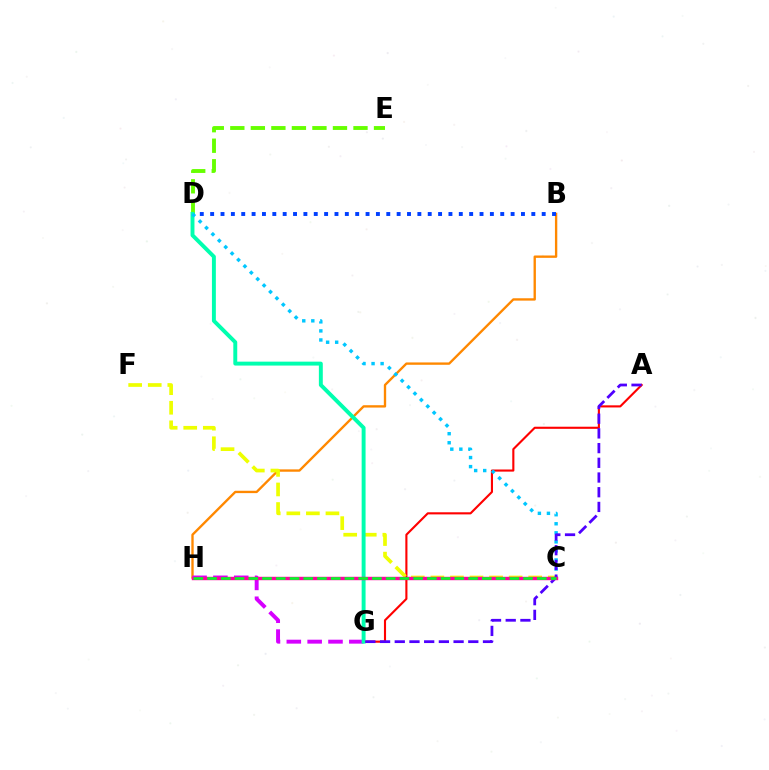{('A', 'G'): [{'color': '#ff0000', 'line_style': 'solid', 'thickness': 1.53}, {'color': '#4f00ff', 'line_style': 'dashed', 'thickness': 2.0}], ('B', 'H'): [{'color': '#ff8800', 'line_style': 'solid', 'thickness': 1.7}], ('G', 'H'): [{'color': '#d600ff', 'line_style': 'dashed', 'thickness': 2.83}], ('C', 'F'): [{'color': '#eeff00', 'line_style': 'dashed', 'thickness': 2.66}], ('B', 'D'): [{'color': '#003fff', 'line_style': 'dotted', 'thickness': 2.81}], ('D', 'E'): [{'color': '#66ff00', 'line_style': 'dashed', 'thickness': 2.79}], ('D', 'G'): [{'color': '#00ffaf', 'line_style': 'solid', 'thickness': 2.82}], ('C', 'D'): [{'color': '#00c7ff', 'line_style': 'dotted', 'thickness': 2.46}], ('C', 'H'): [{'color': '#ff00a0', 'line_style': 'solid', 'thickness': 2.46}, {'color': '#00ff27', 'line_style': 'dashed', 'thickness': 1.87}]}